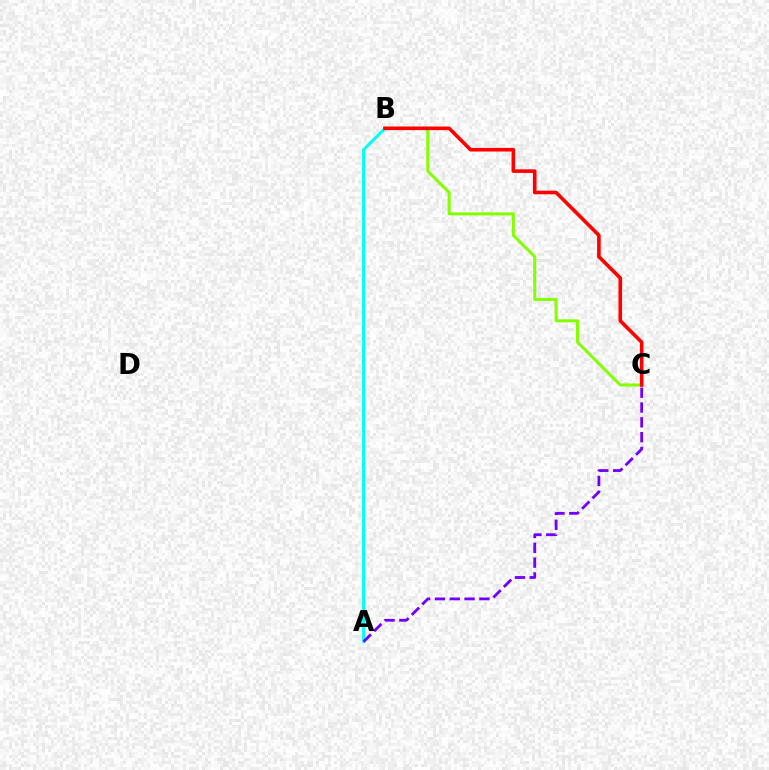{('A', 'B'): [{'color': '#00fff6', 'line_style': 'solid', 'thickness': 2.21}], ('B', 'C'): [{'color': '#84ff00', 'line_style': 'solid', 'thickness': 2.17}, {'color': '#ff0000', 'line_style': 'solid', 'thickness': 2.59}], ('A', 'C'): [{'color': '#7200ff', 'line_style': 'dashed', 'thickness': 2.01}]}